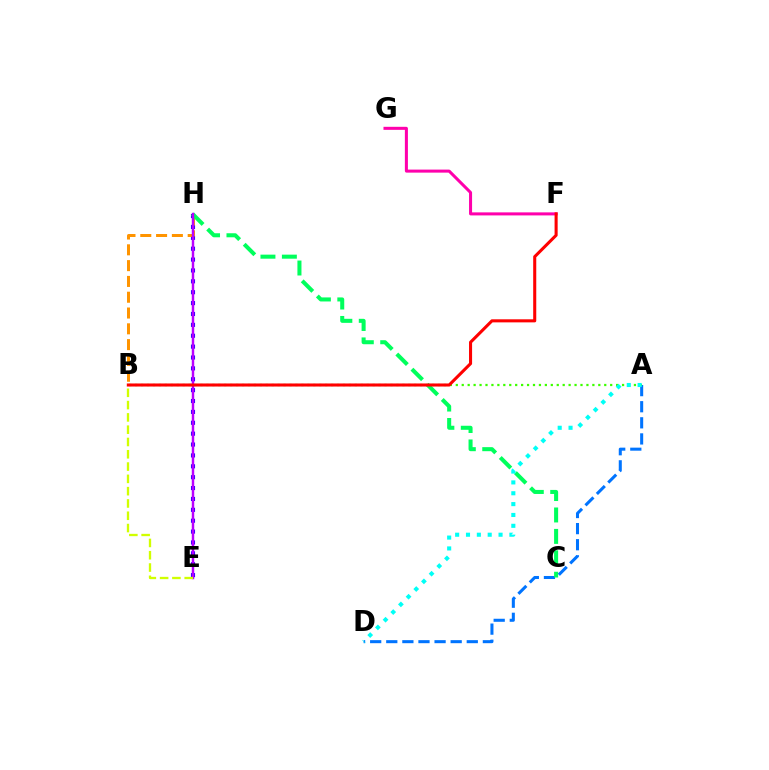{('E', 'H'): [{'color': '#2500ff', 'line_style': 'dotted', 'thickness': 2.96}, {'color': '#b900ff', 'line_style': 'solid', 'thickness': 1.77}], ('B', 'H'): [{'color': '#ff9400', 'line_style': 'dashed', 'thickness': 2.15}], ('A', 'D'): [{'color': '#0074ff', 'line_style': 'dashed', 'thickness': 2.19}, {'color': '#00fff6', 'line_style': 'dotted', 'thickness': 2.95}], ('C', 'H'): [{'color': '#00ff5c', 'line_style': 'dashed', 'thickness': 2.91}], ('A', 'B'): [{'color': '#3dff00', 'line_style': 'dotted', 'thickness': 1.61}], ('B', 'E'): [{'color': '#d1ff00', 'line_style': 'dashed', 'thickness': 1.67}], ('F', 'G'): [{'color': '#ff00ac', 'line_style': 'solid', 'thickness': 2.18}], ('B', 'F'): [{'color': '#ff0000', 'line_style': 'solid', 'thickness': 2.21}]}